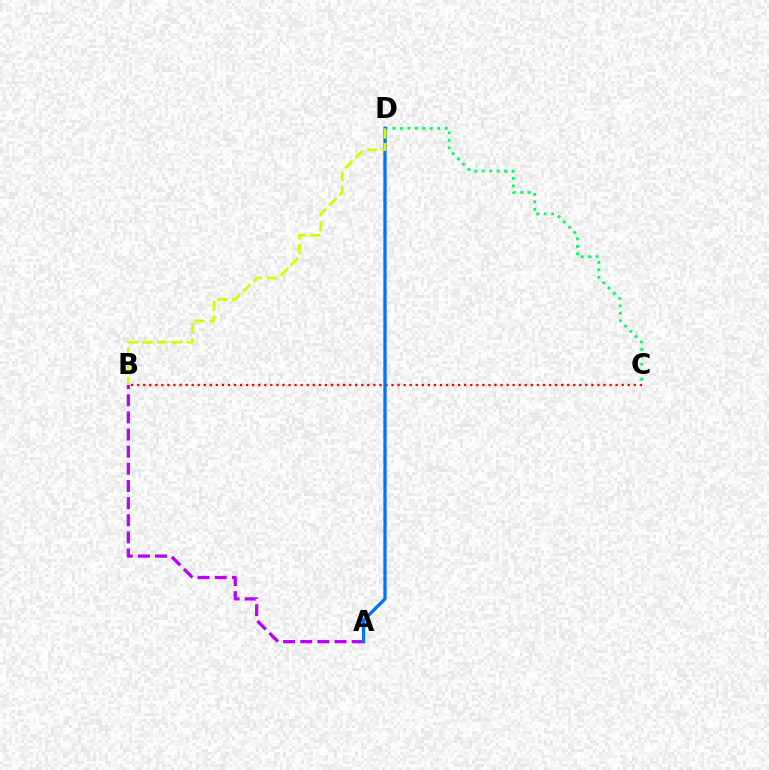{('C', 'D'): [{'color': '#00ff5c', 'line_style': 'dotted', 'thickness': 2.03}], ('B', 'C'): [{'color': '#ff0000', 'line_style': 'dotted', 'thickness': 1.65}], ('A', 'B'): [{'color': '#b900ff', 'line_style': 'dashed', 'thickness': 2.33}], ('A', 'D'): [{'color': '#0074ff', 'line_style': 'solid', 'thickness': 2.38}], ('B', 'D'): [{'color': '#d1ff00', 'line_style': 'dashed', 'thickness': 1.99}]}